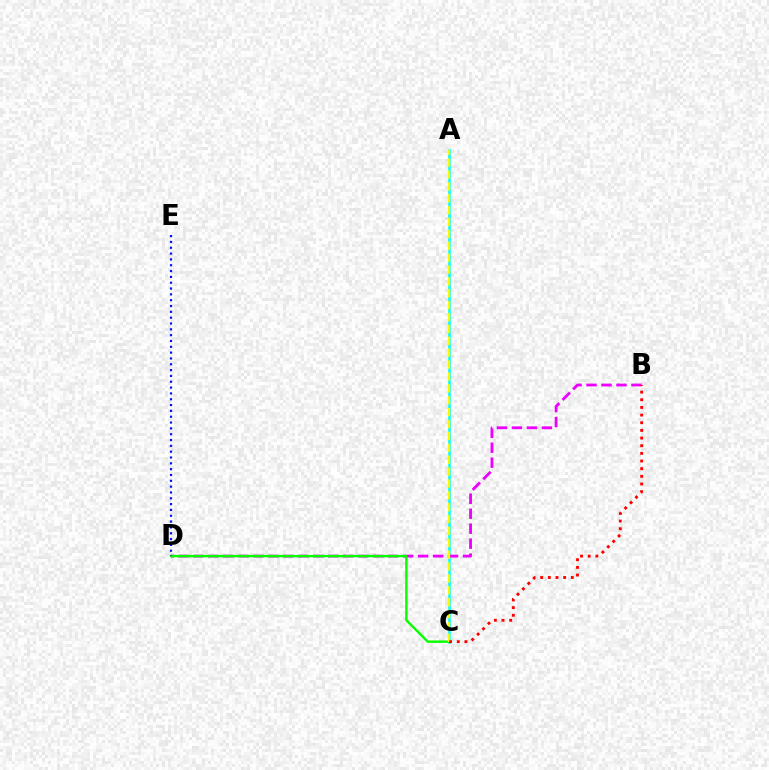{('A', 'C'): [{'color': '#00fff6', 'line_style': 'solid', 'thickness': 1.81}, {'color': '#fcf500', 'line_style': 'dashed', 'thickness': 1.61}], ('B', 'D'): [{'color': '#ee00ff', 'line_style': 'dashed', 'thickness': 2.03}], ('C', 'D'): [{'color': '#08ff00', 'line_style': 'solid', 'thickness': 1.75}], ('B', 'C'): [{'color': '#ff0000', 'line_style': 'dotted', 'thickness': 2.08}], ('D', 'E'): [{'color': '#0010ff', 'line_style': 'dotted', 'thickness': 1.58}]}